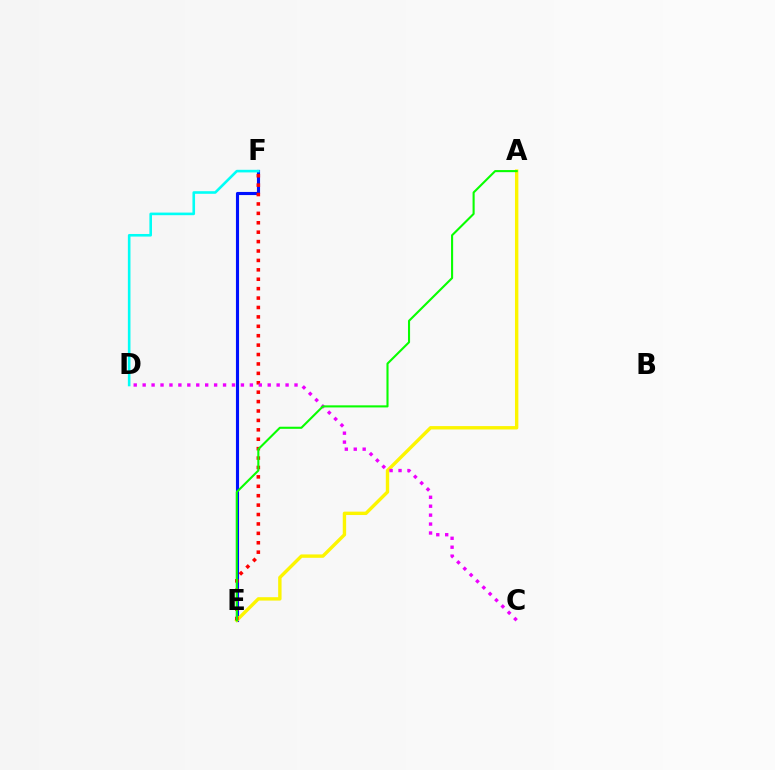{('E', 'F'): [{'color': '#0010ff', 'line_style': 'solid', 'thickness': 2.24}, {'color': '#ff0000', 'line_style': 'dotted', 'thickness': 2.56}], ('A', 'E'): [{'color': '#fcf500', 'line_style': 'solid', 'thickness': 2.44}, {'color': '#08ff00', 'line_style': 'solid', 'thickness': 1.51}], ('D', 'F'): [{'color': '#00fff6', 'line_style': 'solid', 'thickness': 1.88}], ('C', 'D'): [{'color': '#ee00ff', 'line_style': 'dotted', 'thickness': 2.43}]}